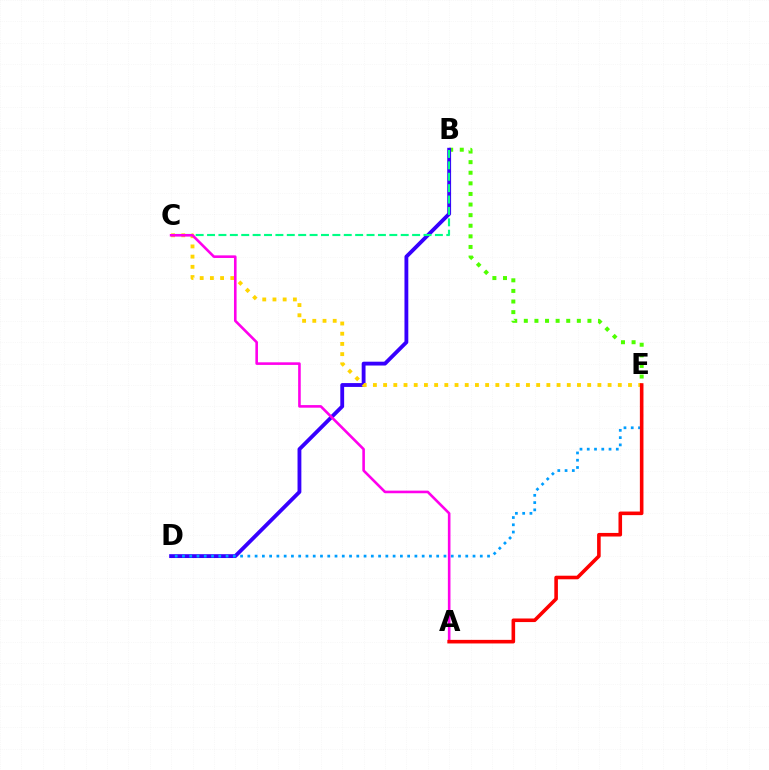{('B', 'E'): [{'color': '#4fff00', 'line_style': 'dotted', 'thickness': 2.88}], ('B', 'D'): [{'color': '#3700ff', 'line_style': 'solid', 'thickness': 2.76}], ('B', 'C'): [{'color': '#00ff86', 'line_style': 'dashed', 'thickness': 1.55}], ('C', 'E'): [{'color': '#ffd500', 'line_style': 'dotted', 'thickness': 2.77}], ('D', 'E'): [{'color': '#009eff', 'line_style': 'dotted', 'thickness': 1.97}], ('A', 'C'): [{'color': '#ff00ed', 'line_style': 'solid', 'thickness': 1.88}], ('A', 'E'): [{'color': '#ff0000', 'line_style': 'solid', 'thickness': 2.58}]}